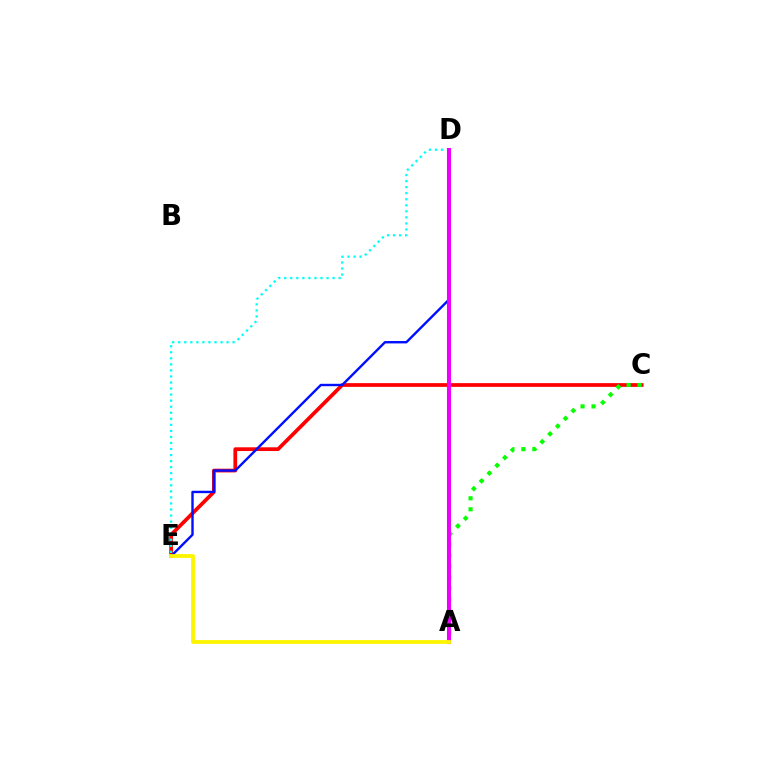{('C', 'E'): [{'color': '#ff0000', 'line_style': 'solid', 'thickness': 2.69}], ('D', 'E'): [{'color': '#00fff6', 'line_style': 'dotted', 'thickness': 1.64}, {'color': '#0010ff', 'line_style': 'solid', 'thickness': 1.73}], ('A', 'C'): [{'color': '#08ff00', 'line_style': 'dotted', 'thickness': 2.98}], ('A', 'D'): [{'color': '#ee00ff', 'line_style': 'solid', 'thickness': 2.93}], ('A', 'E'): [{'color': '#fcf500', 'line_style': 'solid', 'thickness': 2.75}]}